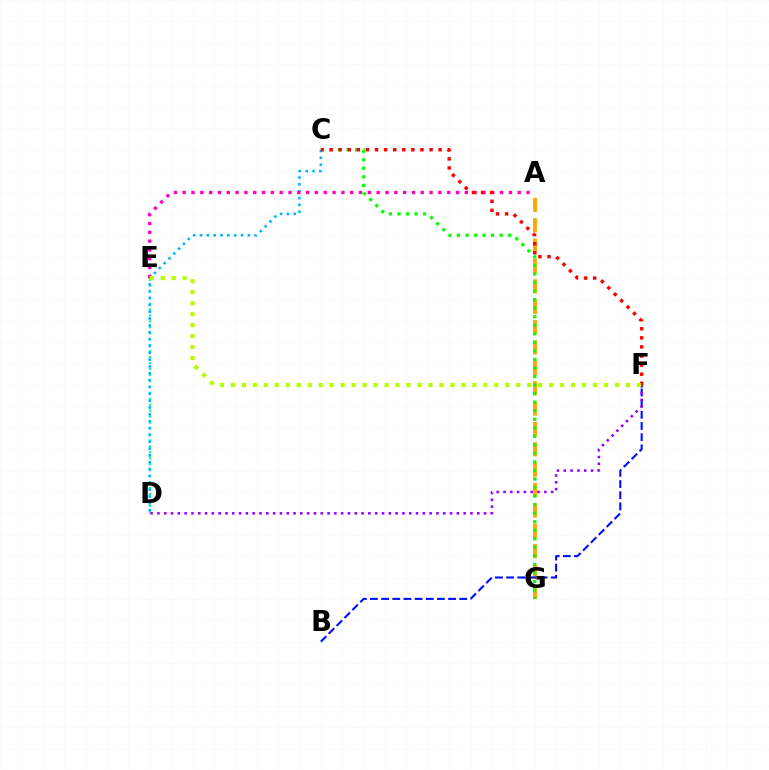{('A', 'G'): [{'color': '#ffa500', 'line_style': 'dashed', 'thickness': 2.77}], ('D', 'E'): [{'color': '#00ff9d', 'line_style': 'dotted', 'thickness': 1.62}], ('C', 'G'): [{'color': '#08ff00', 'line_style': 'dotted', 'thickness': 2.32}], ('C', 'D'): [{'color': '#00b5ff', 'line_style': 'dotted', 'thickness': 1.86}], ('B', 'F'): [{'color': '#0010ff', 'line_style': 'dashed', 'thickness': 1.52}], ('A', 'E'): [{'color': '#ff00bd', 'line_style': 'dotted', 'thickness': 2.4}], ('C', 'F'): [{'color': '#ff0000', 'line_style': 'dotted', 'thickness': 2.47}], ('D', 'F'): [{'color': '#9b00ff', 'line_style': 'dotted', 'thickness': 1.85}], ('E', 'F'): [{'color': '#b3ff00', 'line_style': 'dotted', 'thickness': 2.98}]}